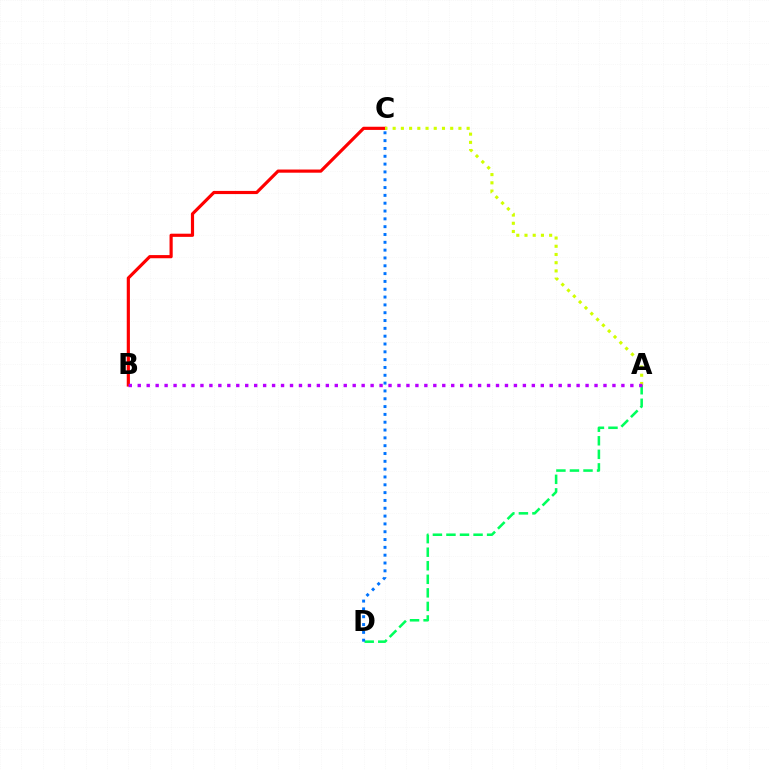{('B', 'C'): [{'color': '#ff0000', 'line_style': 'solid', 'thickness': 2.28}], ('A', 'D'): [{'color': '#00ff5c', 'line_style': 'dashed', 'thickness': 1.84}], ('C', 'D'): [{'color': '#0074ff', 'line_style': 'dotted', 'thickness': 2.13}], ('A', 'C'): [{'color': '#d1ff00', 'line_style': 'dotted', 'thickness': 2.23}], ('A', 'B'): [{'color': '#b900ff', 'line_style': 'dotted', 'thickness': 2.43}]}